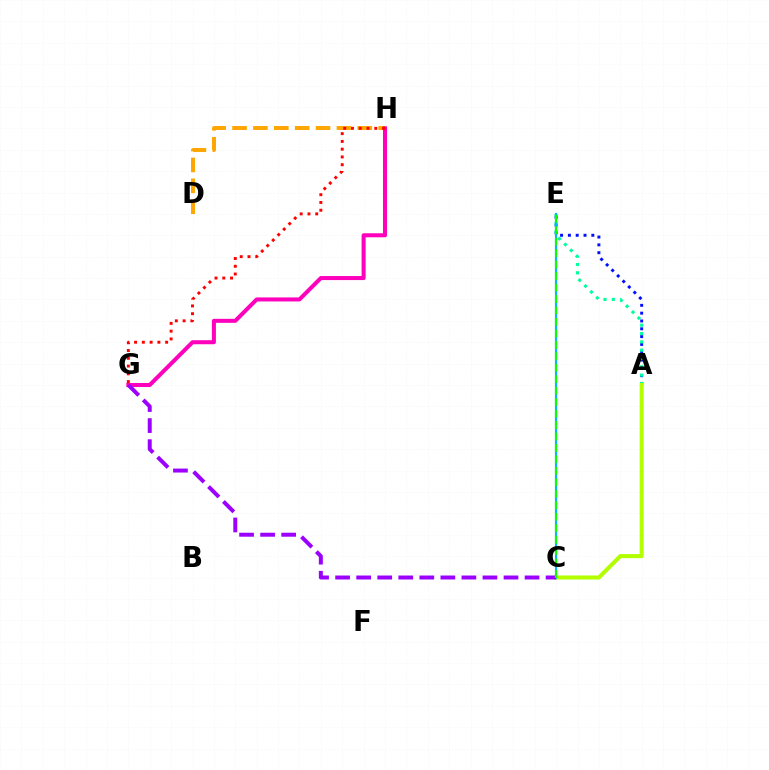{('A', 'E'): [{'color': '#0010ff', 'line_style': 'dotted', 'thickness': 2.12}, {'color': '#00ff9d', 'line_style': 'dotted', 'thickness': 2.26}], ('A', 'C'): [{'color': '#b3ff00', 'line_style': 'solid', 'thickness': 2.92}], ('C', 'E'): [{'color': '#00b5ff', 'line_style': 'solid', 'thickness': 1.53}, {'color': '#08ff00', 'line_style': 'dashed', 'thickness': 1.56}], ('D', 'H'): [{'color': '#ffa500', 'line_style': 'dashed', 'thickness': 2.84}], ('G', 'H'): [{'color': '#ff00bd', 'line_style': 'solid', 'thickness': 2.9}, {'color': '#ff0000', 'line_style': 'dotted', 'thickness': 2.11}], ('C', 'G'): [{'color': '#9b00ff', 'line_style': 'dashed', 'thickness': 2.86}]}